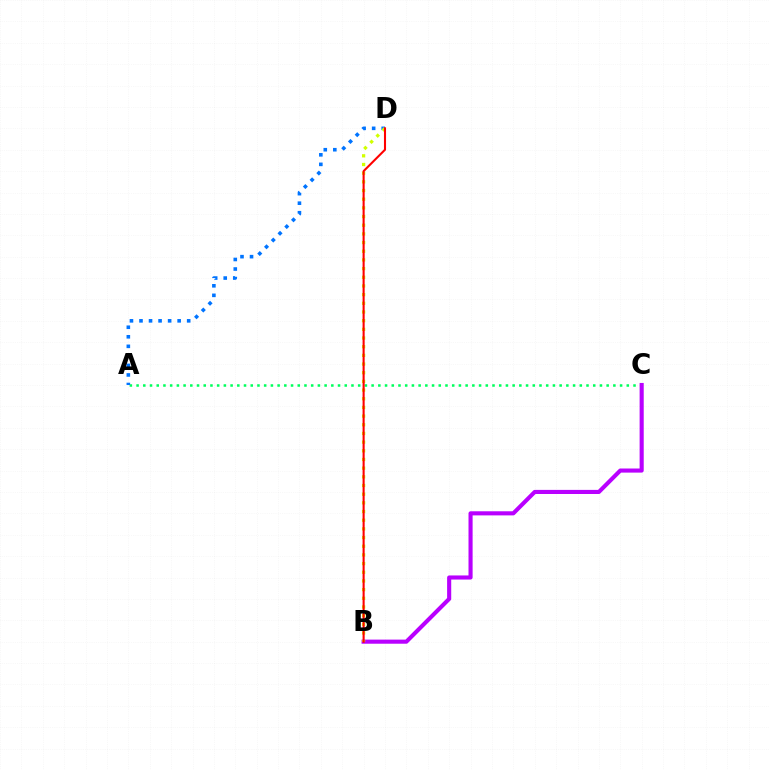{('A', 'C'): [{'color': '#00ff5c', 'line_style': 'dotted', 'thickness': 1.82}], ('A', 'D'): [{'color': '#0074ff', 'line_style': 'dotted', 'thickness': 2.59}], ('B', 'C'): [{'color': '#b900ff', 'line_style': 'solid', 'thickness': 2.96}], ('B', 'D'): [{'color': '#d1ff00', 'line_style': 'dotted', 'thickness': 2.36}, {'color': '#ff0000', 'line_style': 'solid', 'thickness': 1.5}]}